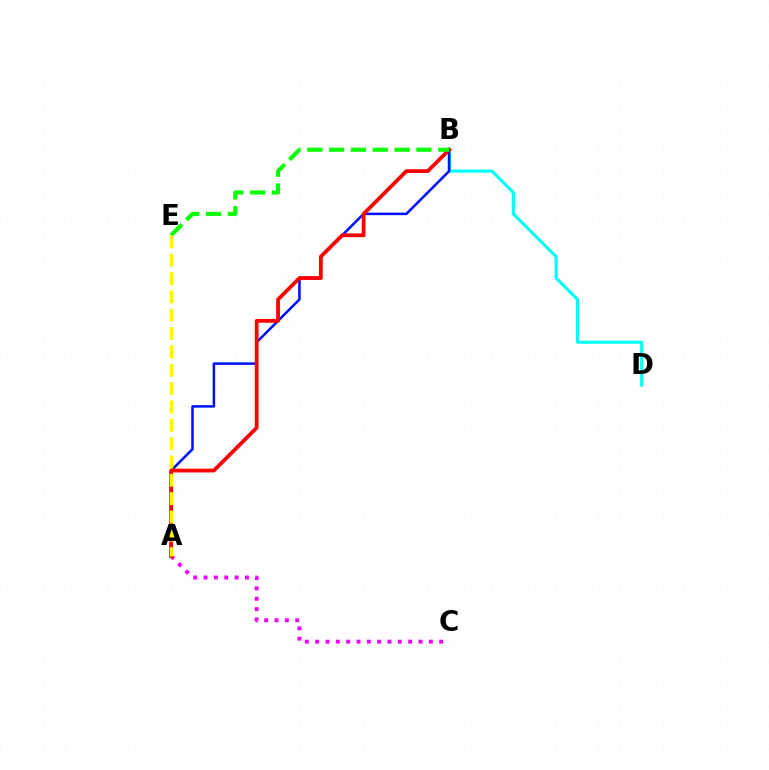{('B', 'D'): [{'color': '#00fff6', 'line_style': 'solid', 'thickness': 2.22}], ('A', 'B'): [{'color': '#0010ff', 'line_style': 'solid', 'thickness': 1.81}, {'color': '#ff0000', 'line_style': 'solid', 'thickness': 2.72}], ('A', 'C'): [{'color': '#ee00ff', 'line_style': 'dotted', 'thickness': 2.81}], ('B', 'E'): [{'color': '#08ff00', 'line_style': 'dashed', 'thickness': 2.97}], ('A', 'E'): [{'color': '#fcf500', 'line_style': 'dashed', 'thickness': 2.49}]}